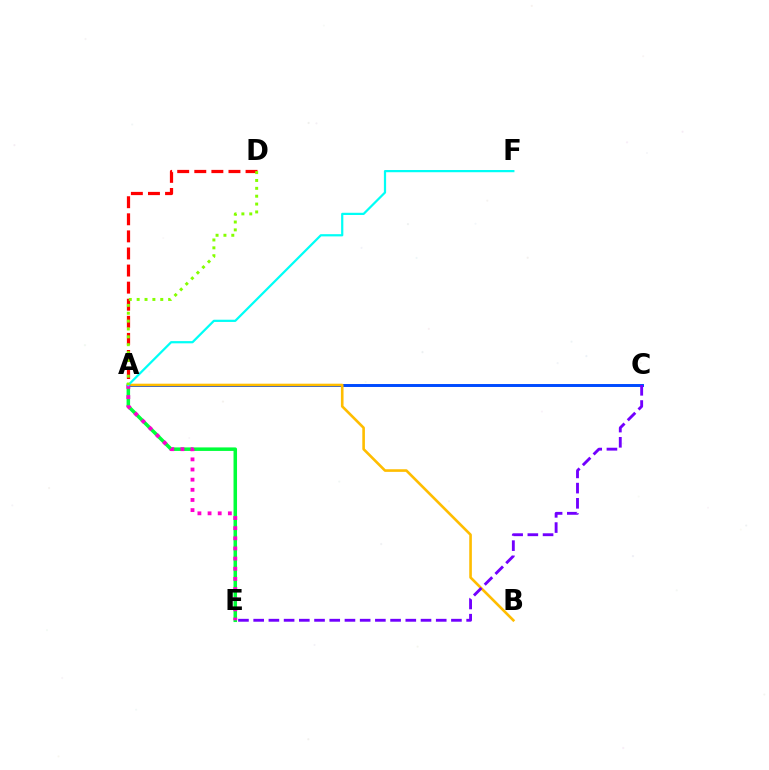{('A', 'C'): [{'color': '#004bff', 'line_style': 'solid', 'thickness': 2.12}], ('A', 'B'): [{'color': '#ffbd00', 'line_style': 'solid', 'thickness': 1.88}], ('A', 'E'): [{'color': '#00ff39', 'line_style': 'solid', 'thickness': 2.53}, {'color': '#ff00cf', 'line_style': 'dotted', 'thickness': 2.76}], ('C', 'E'): [{'color': '#7200ff', 'line_style': 'dashed', 'thickness': 2.07}], ('A', 'D'): [{'color': '#ff0000', 'line_style': 'dashed', 'thickness': 2.32}, {'color': '#84ff00', 'line_style': 'dotted', 'thickness': 2.14}], ('A', 'F'): [{'color': '#00fff6', 'line_style': 'solid', 'thickness': 1.6}]}